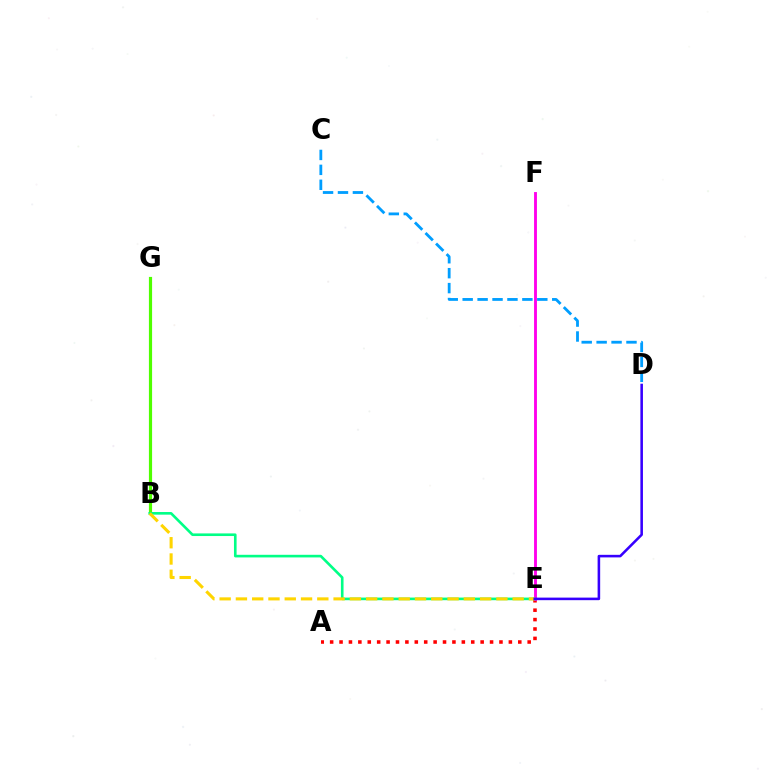{('A', 'E'): [{'color': '#ff0000', 'line_style': 'dotted', 'thickness': 2.56}], ('B', 'G'): [{'color': '#4fff00', 'line_style': 'solid', 'thickness': 2.29}], ('E', 'F'): [{'color': '#ff00ed', 'line_style': 'solid', 'thickness': 2.07}], ('B', 'E'): [{'color': '#00ff86', 'line_style': 'solid', 'thickness': 1.89}, {'color': '#ffd500', 'line_style': 'dashed', 'thickness': 2.21}], ('D', 'E'): [{'color': '#3700ff', 'line_style': 'solid', 'thickness': 1.85}], ('C', 'D'): [{'color': '#009eff', 'line_style': 'dashed', 'thickness': 2.03}]}